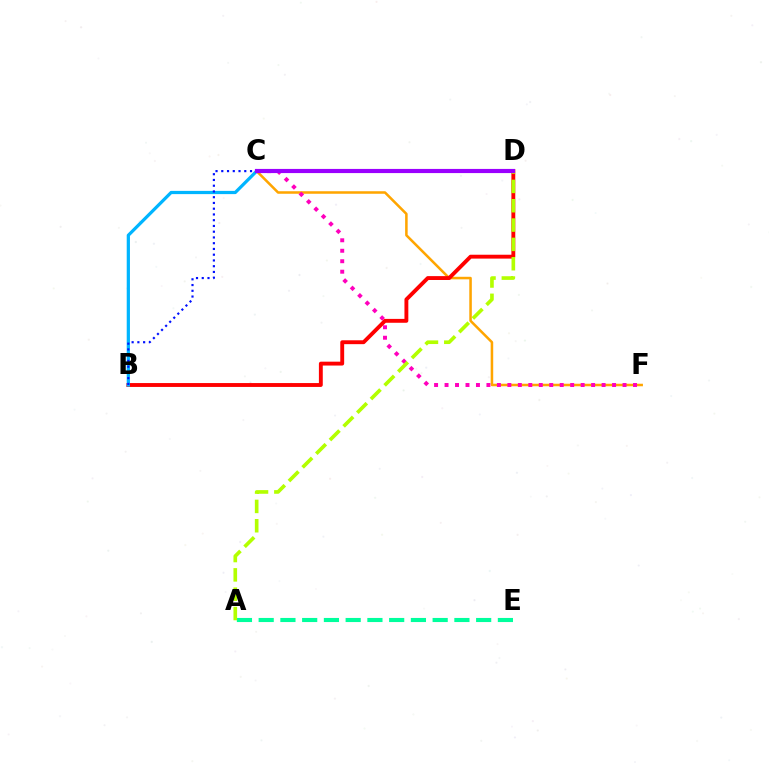{('C', 'F'): [{'color': '#ffa500', 'line_style': 'solid', 'thickness': 1.82}, {'color': '#ff00bd', 'line_style': 'dotted', 'thickness': 2.84}], ('B', 'D'): [{'color': '#ff0000', 'line_style': 'solid', 'thickness': 2.79}], ('A', 'E'): [{'color': '#00ff9d', 'line_style': 'dashed', 'thickness': 2.95}], ('A', 'D'): [{'color': '#b3ff00', 'line_style': 'dashed', 'thickness': 2.63}], ('B', 'C'): [{'color': '#00b5ff', 'line_style': 'solid', 'thickness': 2.32}, {'color': '#0010ff', 'line_style': 'dotted', 'thickness': 1.56}], ('C', 'D'): [{'color': '#08ff00', 'line_style': 'dashed', 'thickness': 2.6}, {'color': '#9b00ff', 'line_style': 'solid', 'thickness': 3.0}]}